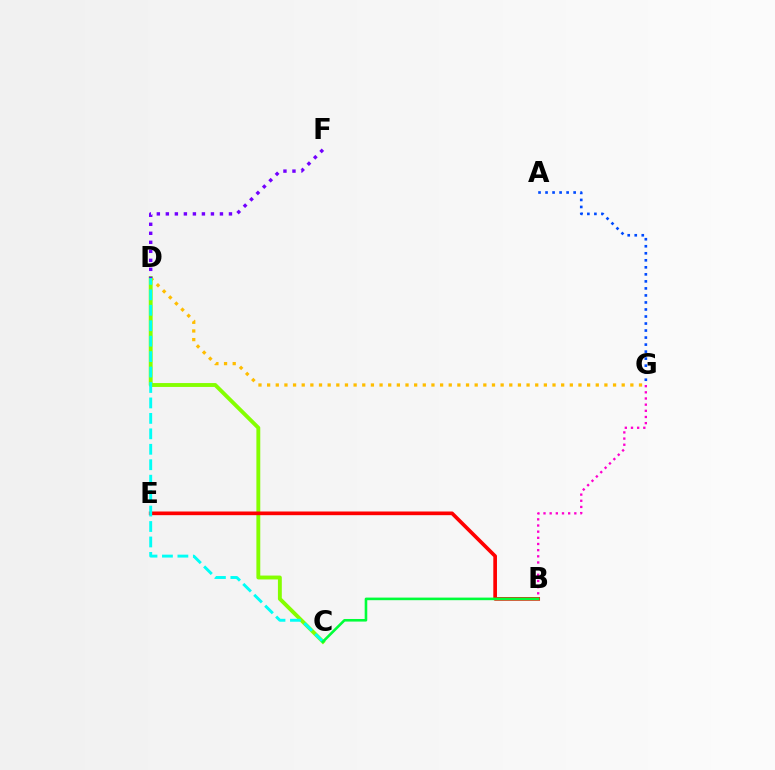{('D', 'G'): [{'color': '#ffbd00', 'line_style': 'dotted', 'thickness': 2.35}], ('C', 'D'): [{'color': '#84ff00', 'line_style': 'solid', 'thickness': 2.79}, {'color': '#00fff6', 'line_style': 'dashed', 'thickness': 2.1}], ('A', 'G'): [{'color': '#004bff', 'line_style': 'dotted', 'thickness': 1.91}], ('B', 'G'): [{'color': '#ff00cf', 'line_style': 'dotted', 'thickness': 1.67}], ('B', 'E'): [{'color': '#ff0000', 'line_style': 'solid', 'thickness': 2.64}], ('D', 'F'): [{'color': '#7200ff', 'line_style': 'dotted', 'thickness': 2.45}], ('B', 'C'): [{'color': '#00ff39', 'line_style': 'solid', 'thickness': 1.87}]}